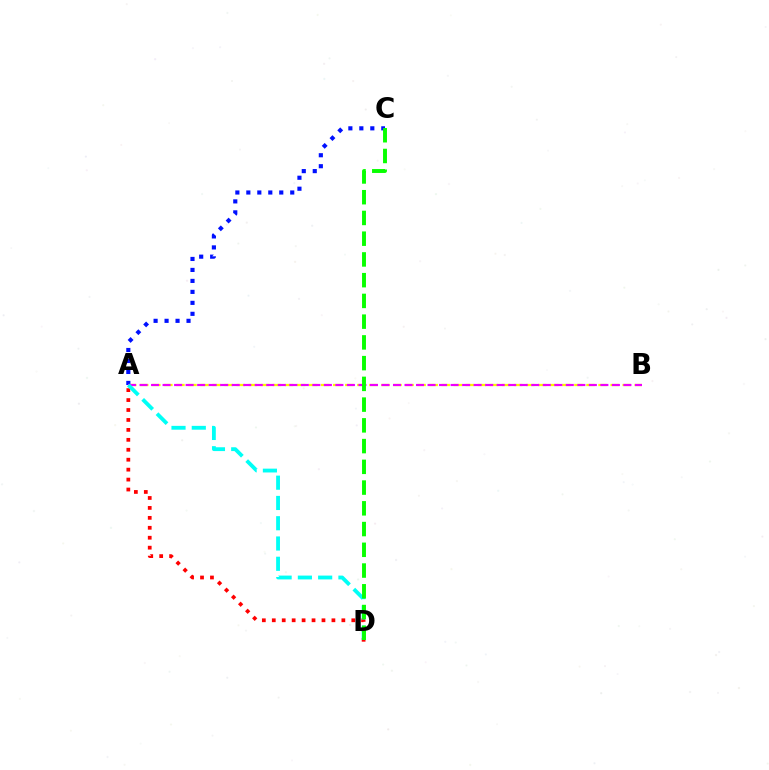{('A', 'B'): [{'color': '#fcf500', 'line_style': 'dashed', 'thickness': 1.64}, {'color': '#ee00ff', 'line_style': 'dashed', 'thickness': 1.57}], ('A', 'D'): [{'color': '#ff0000', 'line_style': 'dotted', 'thickness': 2.7}, {'color': '#00fff6', 'line_style': 'dashed', 'thickness': 2.75}], ('A', 'C'): [{'color': '#0010ff', 'line_style': 'dotted', 'thickness': 2.98}], ('C', 'D'): [{'color': '#08ff00', 'line_style': 'dashed', 'thickness': 2.82}]}